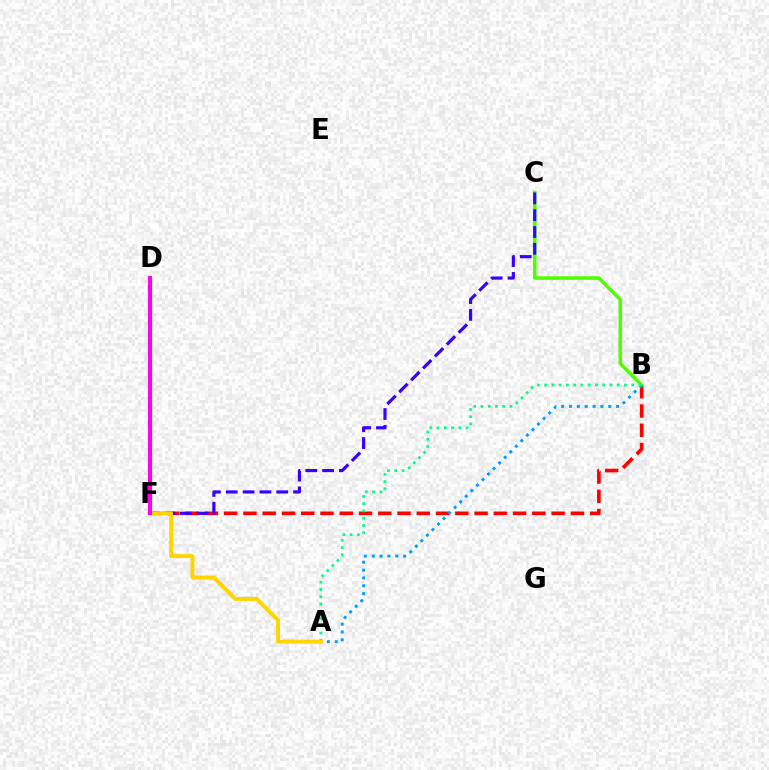{('B', 'F'): [{'color': '#ff0000', 'line_style': 'dashed', 'thickness': 2.62}], ('B', 'C'): [{'color': '#4fff00', 'line_style': 'solid', 'thickness': 2.57}], ('A', 'B'): [{'color': '#009eff', 'line_style': 'dotted', 'thickness': 2.13}, {'color': '#00ff86', 'line_style': 'dotted', 'thickness': 1.97}], ('C', 'F'): [{'color': '#3700ff', 'line_style': 'dashed', 'thickness': 2.28}], ('A', 'D'): [{'color': '#ffd500', 'line_style': 'solid', 'thickness': 2.81}], ('D', 'F'): [{'color': '#ff00ed', 'line_style': 'solid', 'thickness': 2.92}]}